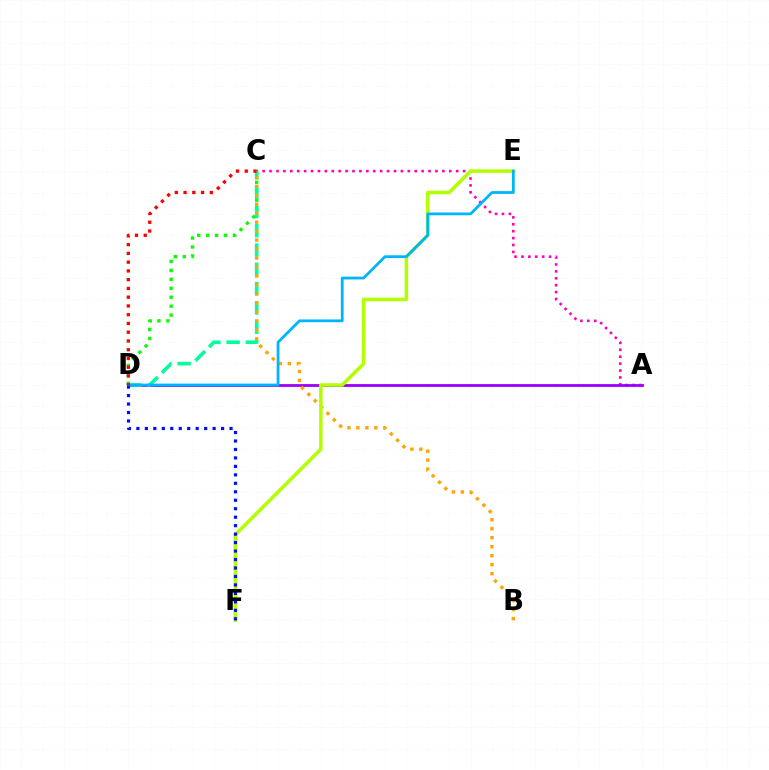{('A', 'C'): [{'color': '#ff00bd', 'line_style': 'dotted', 'thickness': 1.88}], ('A', 'D'): [{'color': '#9b00ff', 'line_style': 'solid', 'thickness': 2.03}], ('C', 'D'): [{'color': '#08ff00', 'line_style': 'dotted', 'thickness': 2.43}, {'color': '#00ff9d', 'line_style': 'dashed', 'thickness': 2.62}, {'color': '#ff0000', 'line_style': 'dotted', 'thickness': 2.38}], ('B', 'C'): [{'color': '#ffa500', 'line_style': 'dotted', 'thickness': 2.44}], ('E', 'F'): [{'color': '#b3ff00', 'line_style': 'solid', 'thickness': 2.53}], ('D', 'E'): [{'color': '#00b5ff', 'line_style': 'solid', 'thickness': 2.01}], ('D', 'F'): [{'color': '#0010ff', 'line_style': 'dotted', 'thickness': 2.3}]}